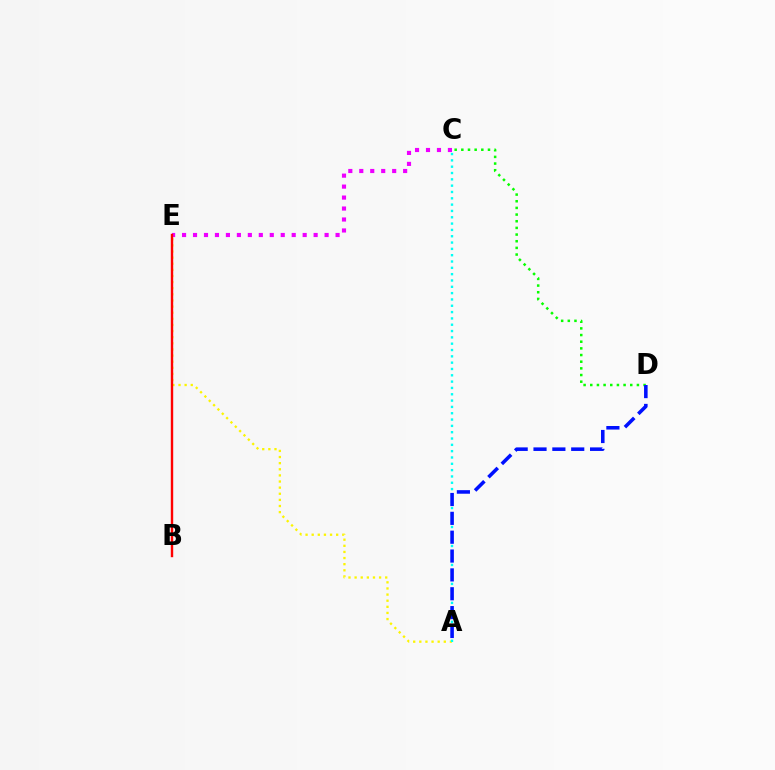{('A', 'E'): [{'color': '#fcf500', 'line_style': 'dotted', 'thickness': 1.66}], ('C', 'E'): [{'color': '#ee00ff', 'line_style': 'dotted', 'thickness': 2.98}], ('A', 'C'): [{'color': '#00fff6', 'line_style': 'dotted', 'thickness': 1.72}], ('B', 'E'): [{'color': '#ff0000', 'line_style': 'solid', 'thickness': 1.72}], ('C', 'D'): [{'color': '#08ff00', 'line_style': 'dotted', 'thickness': 1.81}], ('A', 'D'): [{'color': '#0010ff', 'line_style': 'dashed', 'thickness': 2.56}]}